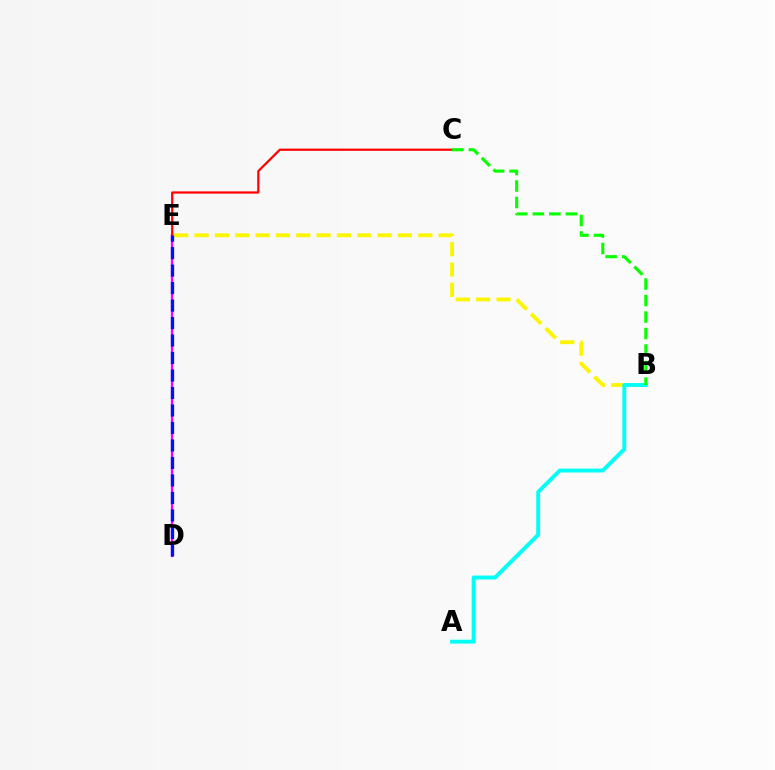{('D', 'E'): [{'color': '#ee00ff', 'line_style': 'solid', 'thickness': 1.63}, {'color': '#0010ff', 'line_style': 'dashed', 'thickness': 2.38}], ('C', 'E'): [{'color': '#ff0000', 'line_style': 'solid', 'thickness': 1.6}], ('B', 'E'): [{'color': '#fcf500', 'line_style': 'dashed', 'thickness': 2.76}], ('A', 'B'): [{'color': '#00fff6', 'line_style': 'solid', 'thickness': 2.8}], ('B', 'C'): [{'color': '#08ff00', 'line_style': 'dashed', 'thickness': 2.24}]}